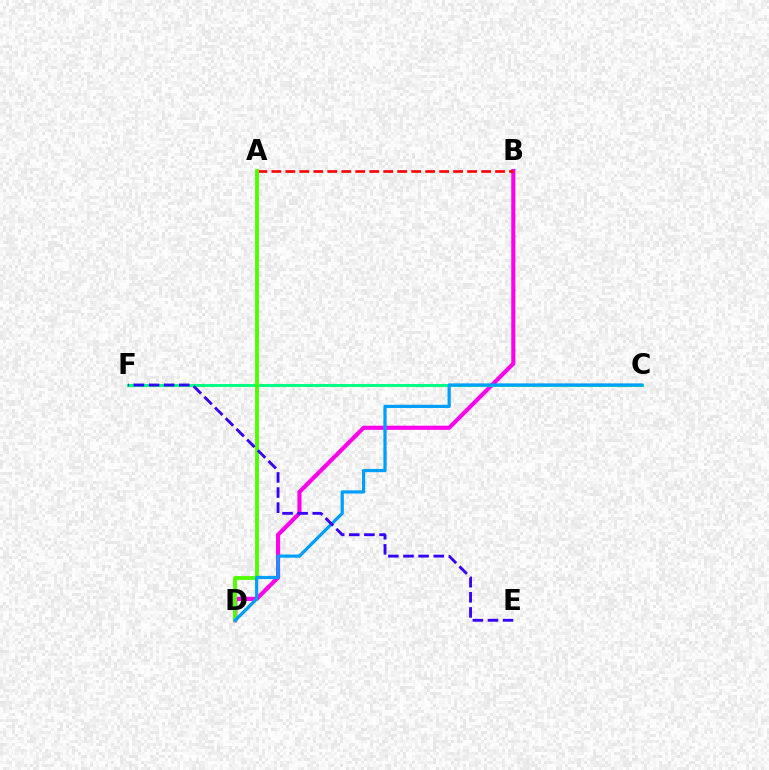{('C', 'F'): [{'color': '#ffd500', 'line_style': 'dashed', 'thickness': 2.2}, {'color': '#00ff86', 'line_style': 'solid', 'thickness': 2.12}], ('B', 'D'): [{'color': '#ff00ed', 'line_style': 'solid', 'thickness': 2.97}], ('A', 'B'): [{'color': '#ff0000', 'line_style': 'dashed', 'thickness': 1.9}], ('A', 'D'): [{'color': '#4fff00', 'line_style': 'solid', 'thickness': 2.77}], ('C', 'D'): [{'color': '#009eff', 'line_style': 'solid', 'thickness': 2.33}], ('E', 'F'): [{'color': '#3700ff', 'line_style': 'dashed', 'thickness': 2.05}]}